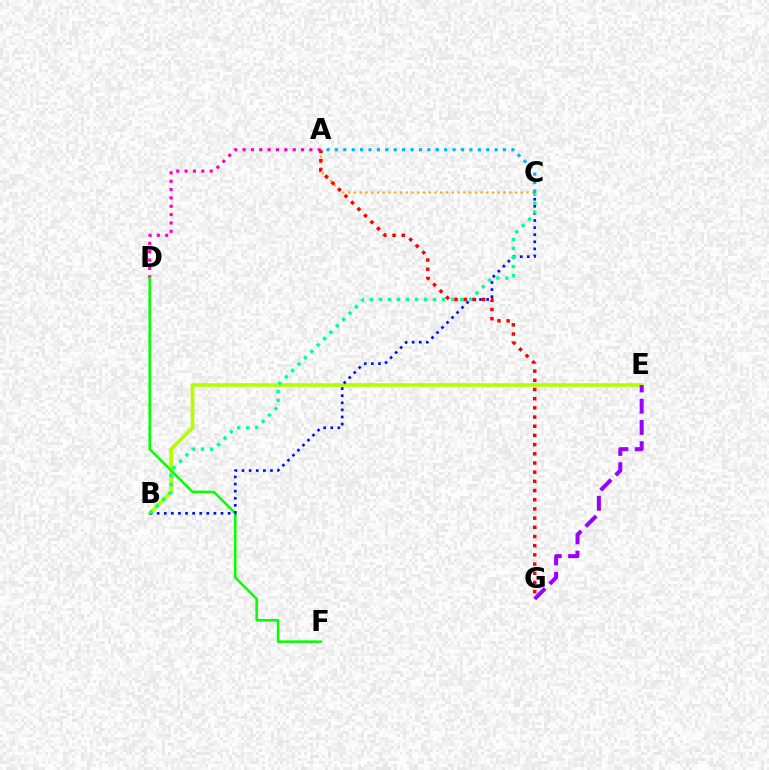{('B', 'E'): [{'color': '#b3ff00', 'line_style': 'solid', 'thickness': 2.6}], ('A', 'D'): [{'color': '#ff00bd', 'line_style': 'dotted', 'thickness': 2.27}], ('D', 'F'): [{'color': '#08ff00', 'line_style': 'solid', 'thickness': 1.83}], ('A', 'C'): [{'color': '#ffa500', 'line_style': 'dotted', 'thickness': 1.56}, {'color': '#00b5ff', 'line_style': 'dotted', 'thickness': 2.28}], ('B', 'C'): [{'color': '#0010ff', 'line_style': 'dotted', 'thickness': 1.93}, {'color': '#00ff9d', 'line_style': 'dotted', 'thickness': 2.45}], ('E', 'G'): [{'color': '#9b00ff', 'line_style': 'dashed', 'thickness': 2.88}], ('A', 'G'): [{'color': '#ff0000', 'line_style': 'dotted', 'thickness': 2.5}]}